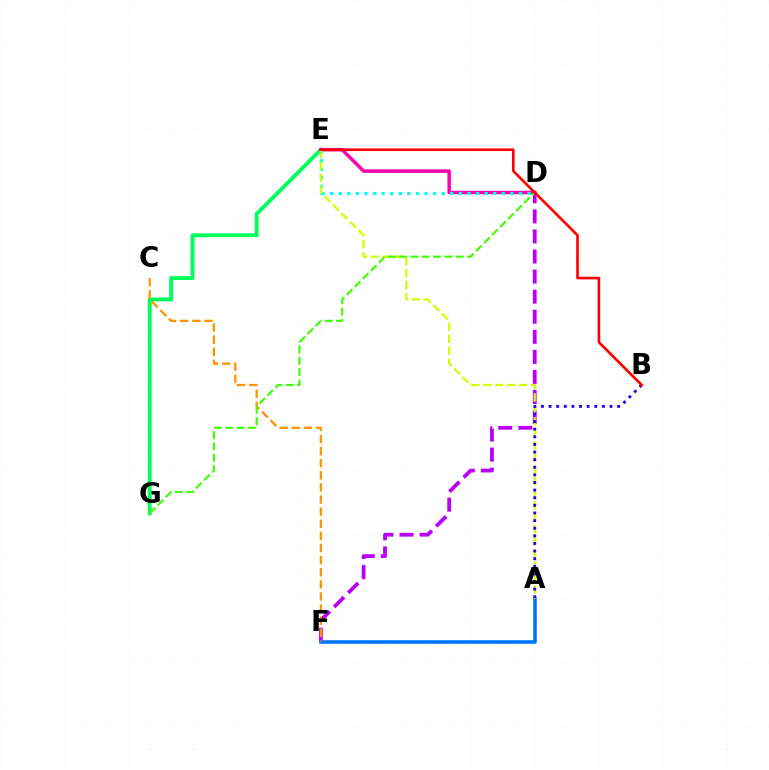{('E', 'G'): [{'color': '#00ff5c', 'line_style': 'solid', 'thickness': 2.78}], ('D', 'F'): [{'color': '#b900ff', 'line_style': 'dashed', 'thickness': 2.73}], ('A', 'F'): [{'color': '#0074ff', 'line_style': 'solid', 'thickness': 2.56}], ('D', 'E'): [{'color': '#ff00ac', 'line_style': 'solid', 'thickness': 2.5}, {'color': '#00fff6', 'line_style': 'dotted', 'thickness': 2.33}], ('A', 'E'): [{'color': '#d1ff00', 'line_style': 'dashed', 'thickness': 1.63}], ('C', 'F'): [{'color': '#ff9400', 'line_style': 'dashed', 'thickness': 1.65}], ('D', 'G'): [{'color': '#3dff00', 'line_style': 'dashed', 'thickness': 1.54}], ('A', 'B'): [{'color': '#2500ff', 'line_style': 'dotted', 'thickness': 2.07}], ('B', 'E'): [{'color': '#ff0000', 'line_style': 'solid', 'thickness': 1.9}]}